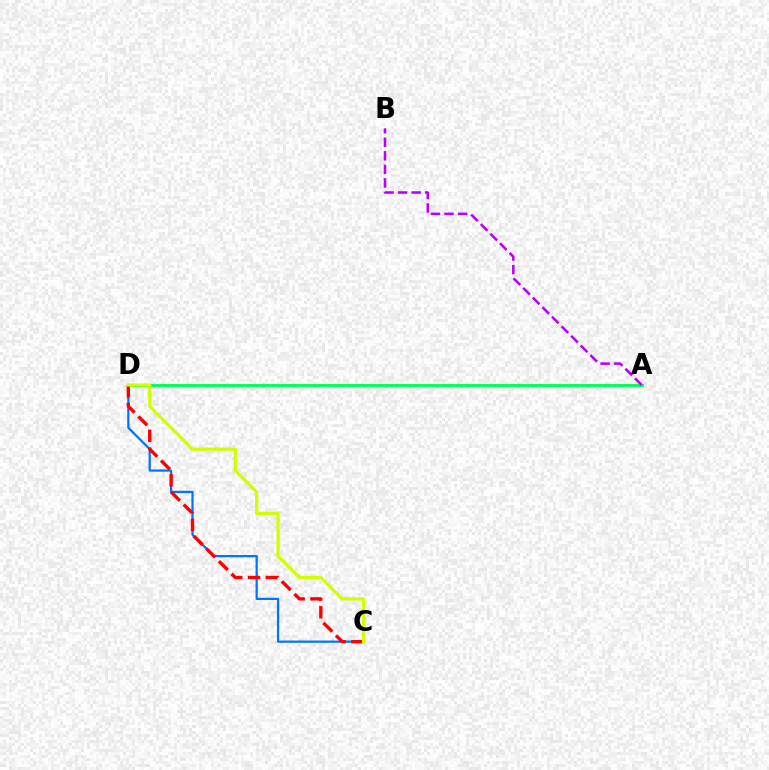{('A', 'D'): [{'color': '#00ff5c', 'line_style': 'solid', 'thickness': 2.09}], ('C', 'D'): [{'color': '#0074ff', 'line_style': 'solid', 'thickness': 1.6}, {'color': '#ff0000', 'line_style': 'dashed', 'thickness': 2.42}, {'color': '#d1ff00', 'line_style': 'solid', 'thickness': 2.32}], ('A', 'B'): [{'color': '#b900ff', 'line_style': 'dashed', 'thickness': 1.84}]}